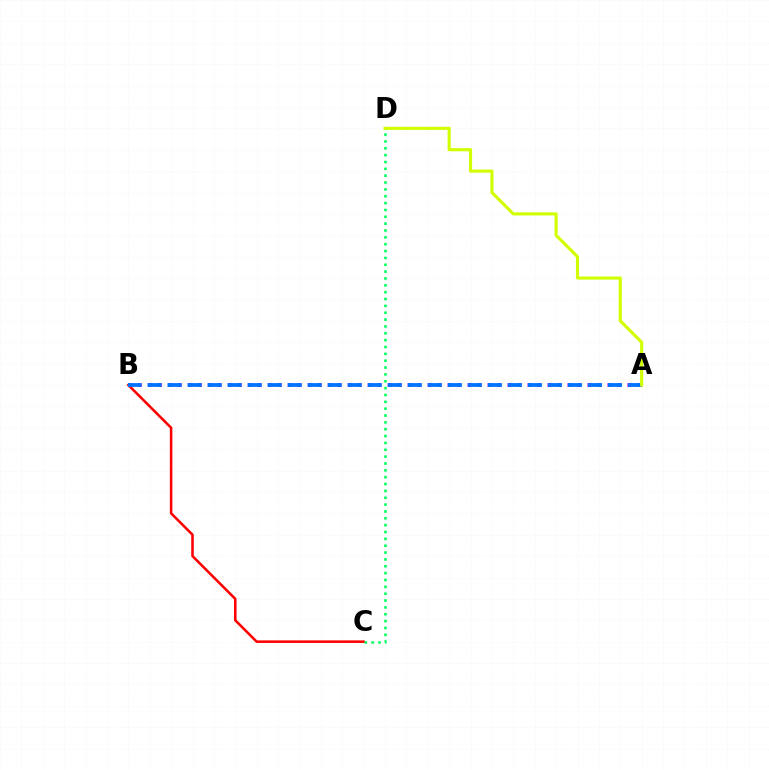{('B', 'C'): [{'color': '#ff0000', 'line_style': 'solid', 'thickness': 1.84}], ('A', 'B'): [{'color': '#b900ff', 'line_style': 'dotted', 'thickness': 2.71}, {'color': '#0074ff', 'line_style': 'dashed', 'thickness': 2.72}], ('C', 'D'): [{'color': '#00ff5c', 'line_style': 'dotted', 'thickness': 1.86}], ('A', 'D'): [{'color': '#d1ff00', 'line_style': 'solid', 'thickness': 2.25}]}